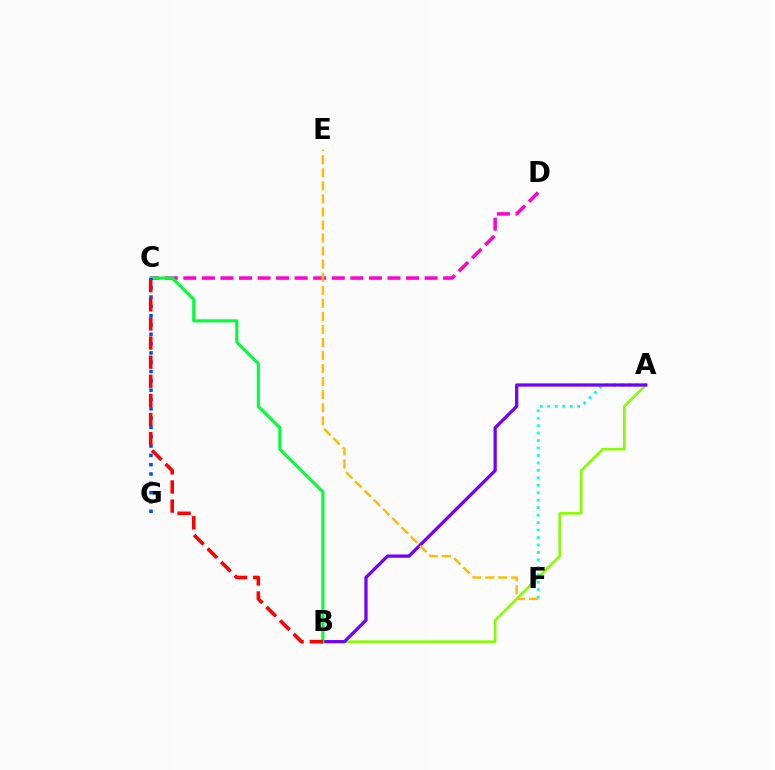{('A', 'F'): [{'color': '#00fff6', 'line_style': 'dotted', 'thickness': 2.03}], ('C', 'D'): [{'color': '#ff00cf', 'line_style': 'dashed', 'thickness': 2.52}], ('A', 'B'): [{'color': '#84ff00', 'line_style': 'solid', 'thickness': 1.88}, {'color': '#7200ff', 'line_style': 'solid', 'thickness': 2.34}], ('E', 'F'): [{'color': '#ffbd00', 'line_style': 'dashed', 'thickness': 1.77}], ('B', 'C'): [{'color': '#00ff39', 'line_style': 'solid', 'thickness': 2.21}, {'color': '#ff0000', 'line_style': 'dashed', 'thickness': 2.6}], ('C', 'G'): [{'color': '#004bff', 'line_style': 'dotted', 'thickness': 2.53}]}